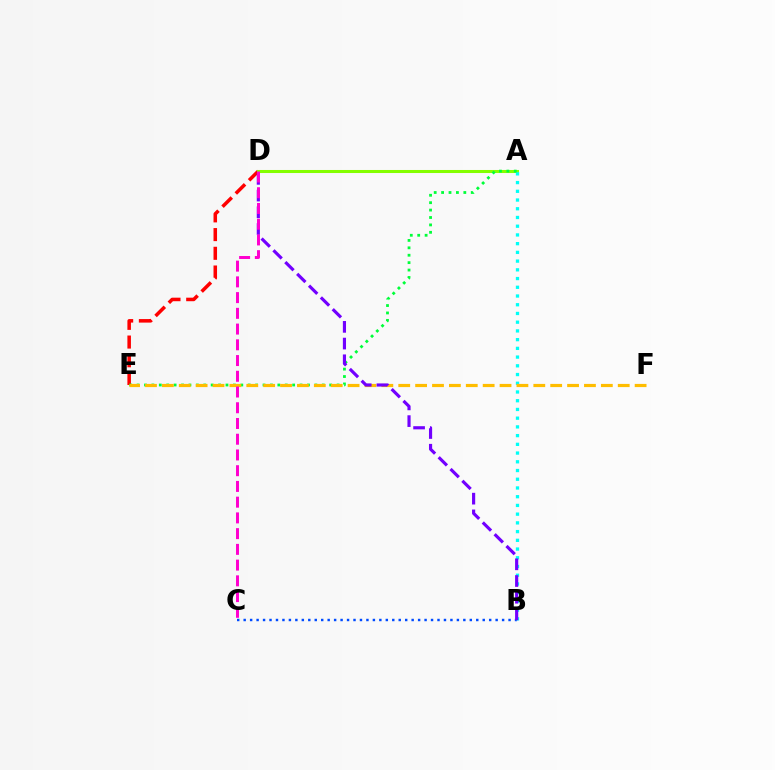{('D', 'E'): [{'color': '#ff0000', 'line_style': 'dashed', 'thickness': 2.54}], ('B', 'C'): [{'color': '#004bff', 'line_style': 'dotted', 'thickness': 1.76}], ('A', 'D'): [{'color': '#84ff00', 'line_style': 'solid', 'thickness': 2.19}], ('A', 'B'): [{'color': '#00fff6', 'line_style': 'dotted', 'thickness': 2.37}], ('A', 'E'): [{'color': '#00ff39', 'line_style': 'dotted', 'thickness': 2.01}], ('E', 'F'): [{'color': '#ffbd00', 'line_style': 'dashed', 'thickness': 2.29}], ('B', 'D'): [{'color': '#7200ff', 'line_style': 'dashed', 'thickness': 2.27}], ('C', 'D'): [{'color': '#ff00cf', 'line_style': 'dashed', 'thickness': 2.14}]}